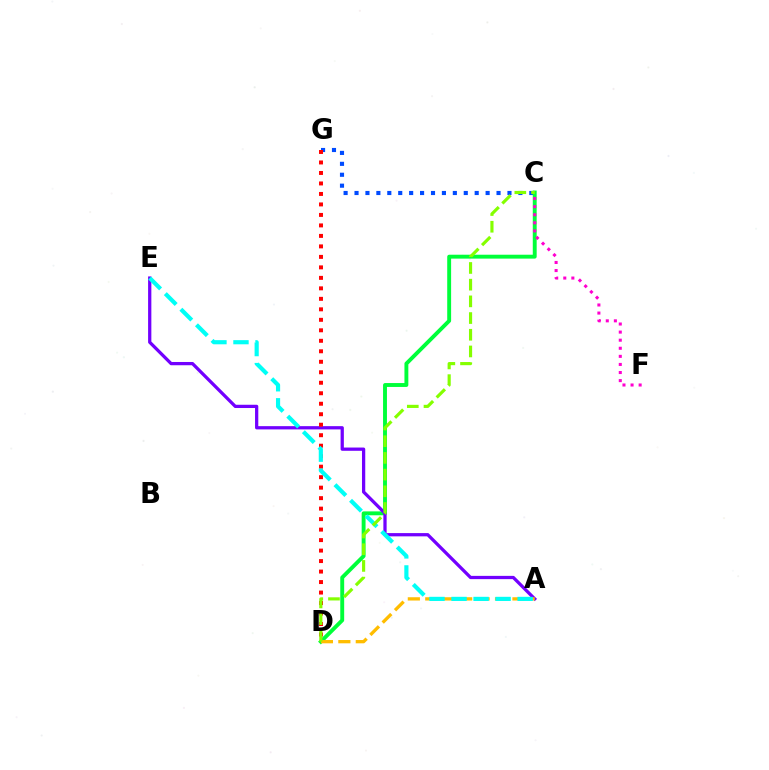{('C', 'G'): [{'color': '#004bff', 'line_style': 'dotted', 'thickness': 2.97}], ('C', 'D'): [{'color': '#00ff39', 'line_style': 'solid', 'thickness': 2.8}, {'color': '#84ff00', 'line_style': 'dashed', 'thickness': 2.27}], ('A', 'E'): [{'color': '#7200ff', 'line_style': 'solid', 'thickness': 2.35}, {'color': '#00fff6', 'line_style': 'dashed', 'thickness': 2.99}], ('C', 'F'): [{'color': '#ff00cf', 'line_style': 'dotted', 'thickness': 2.2}], ('A', 'D'): [{'color': '#ffbd00', 'line_style': 'dashed', 'thickness': 2.37}], ('D', 'G'): [{'color': '#ff0000', 'line_style': 'dotted', 'thickness': 2.85}]}